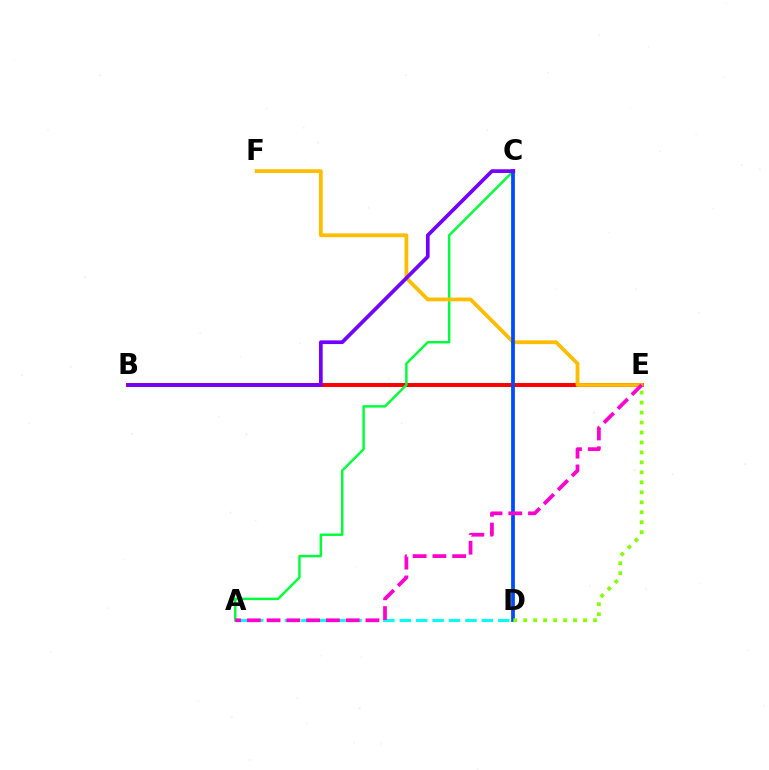{('B', 'E'): [{'color': '#ff0000', 'line_style': 'solid', 'thickness': 2.86}], ('A', 'D'): [{'color': '#00fff6', 'line_style': 'dashed', 'thickness': 2.23}], ('A', 'C'): [{'color': '#00ff39', 'line_style': 'solid', 'thickness': 1.77}], ('E', 'F'): [{'color': '#ffbd00', 'line_style': 'solid', 'thickness': 2.73}], ('C', 'D'): [{'color': '#004bff', 'line_style': 'solid', 'thickness': 2.71}], ('D', 'E'): [{'color': '#84ff00', 'line_style': 'dotted', 'thickness': 2.71}], ('A', 'E'): [{'color': '#ff00cf', 'line_style': 'dashed', 'thickness': 2.69}], ('B', 'C'): [{'color': '#7200ff', 'line_style': 'solid', 'thickness': 2.66}]}